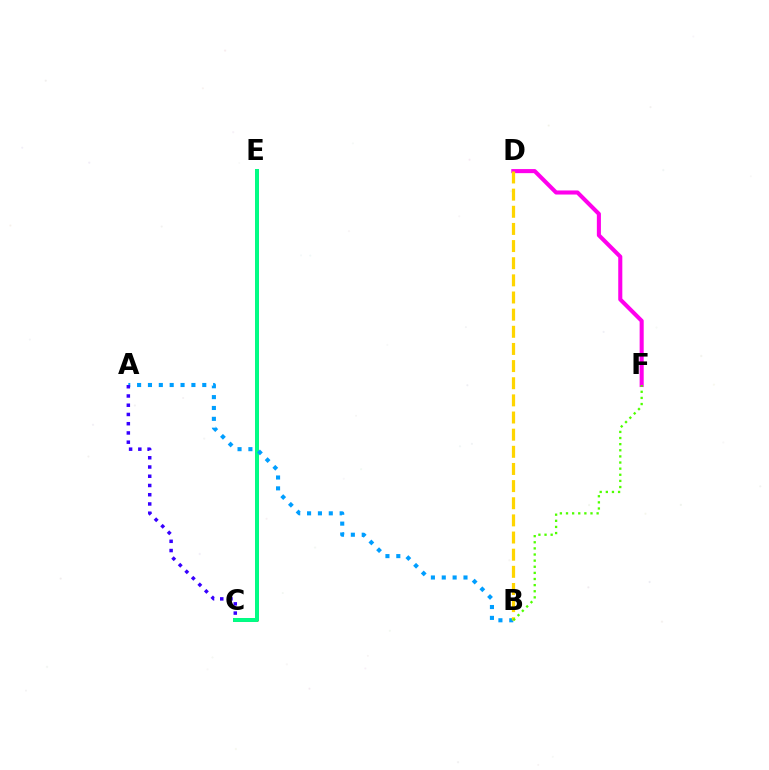{('D', 'F'): [{'color': '#ff00ed', 'line_style': 'solid', 'thickness': 2.93}], ('C', 'E'): [{'color': '#ff0000', 'line_style': 'solid', 'thickness': 2.82}, {'color': '#00ff86', 'line_style': 'solid', 'thickness': 2.85}], ('A', 'B'): [{'color': '#009eff', 'line_style': 'dotted', 'thickness': 2.95}], ('B', 'D'): [{'color': '#ffd500', 'line_style': 'dashed', 'thickness': 2.33}], ('B', 'F'): [{'color': '#4fff00', 'line_style': 'dotted', 'thickness': 1.66}], ('A', 'C'): [{'color': '#3700ff', 'line_style': 'dotted', 'thickness': 2.51}]}